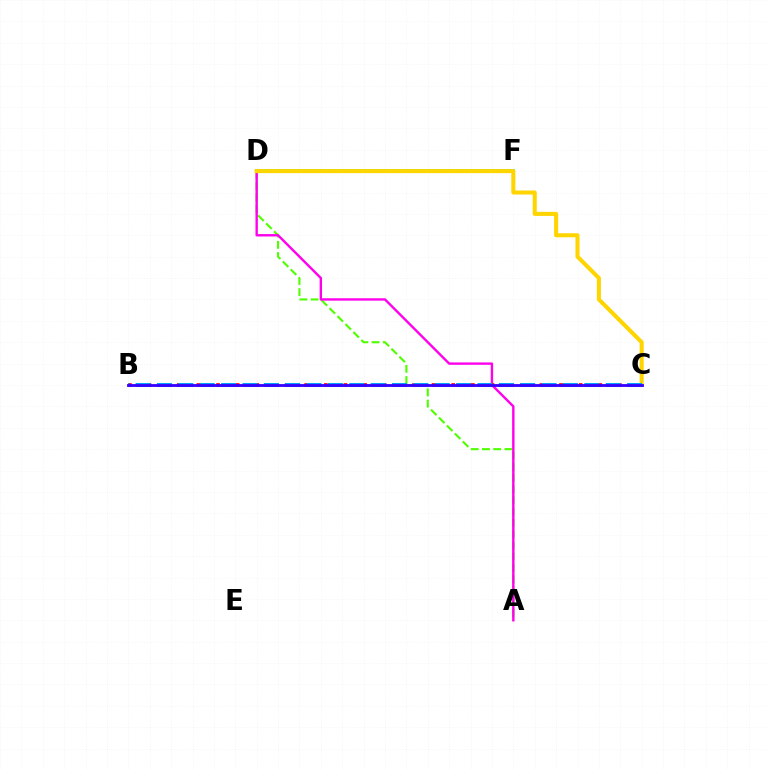{('A', 'D'): [{'color': '#4fff00', 'line_style': 'dashed', 'thickness': 1.53}, {'color': '#ff00ed', 'line_style': 'solid', 'thickness': 1.72}], ('D', 'F'): [{'color': '#00ff86', 'line_style': 'solid', 'thickness': 2.75}], ('B', 'C'): [{'color': '#ff0000', 'line_style': 'dotted', 'thickness': 2.66}, {'color': '#009eff', 'line_style': 'dashed', 'thickness': 2.9}, {'color': '#3700ff', 'line_style': 'solid', 'thickness': 2.03}], ('C', 'D'): [{'color': '#ffd500', 'line_style': 'solid', 'thickness': 2.92}]}